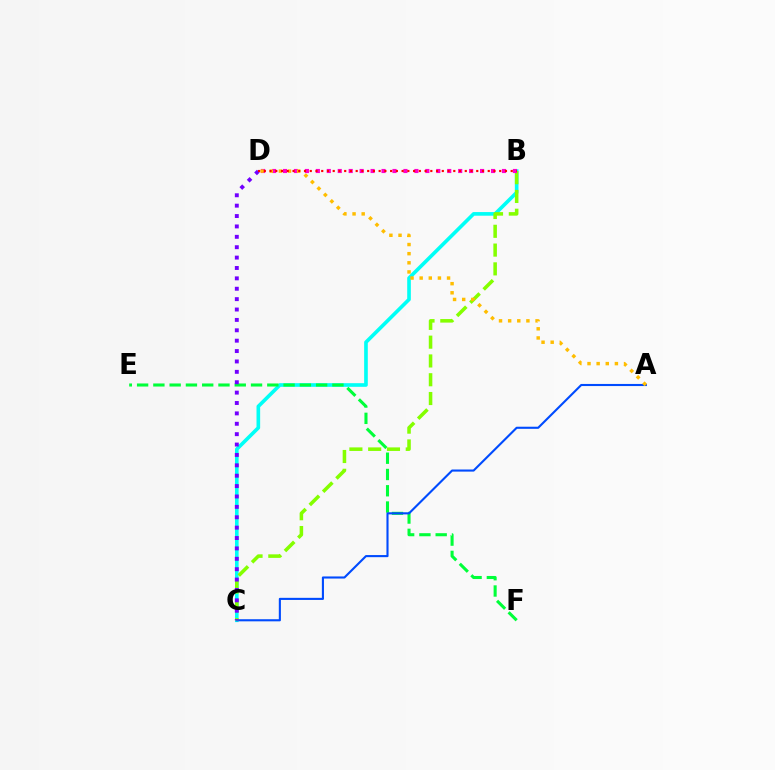{('B', 'C'): [{'color': '#00fff6', 'line_style': 'solid', 'thickness': 2.62}, {'color': '#84ff00', 'line_style': 'dashed', 'thickness': 2.55}], ('E', 'F'): [{'color': '#00ff39', 'line_style': 'dashed', 'thickness': 2.21}], ('A', 'C'): [{'color': '#004bff', 'line_style': 'solid', 'thickness': 1.52}], ('B', 'D'): [{'color': '#ff00cf', 'line_style': 'dotted', 'thickness': 2.97}, {'color': '#ff0000', 'line_style': 'dotted', 'thickness': 1.56}], ('C', 'D'): [{'color': '#7200ff', 'line_style': 'dotted', 'thickness': 2.82}], ('A', 'D'): [{'color': '#ffbd00', 'line_style': 'dotted', 'thickness': 2.48}]}